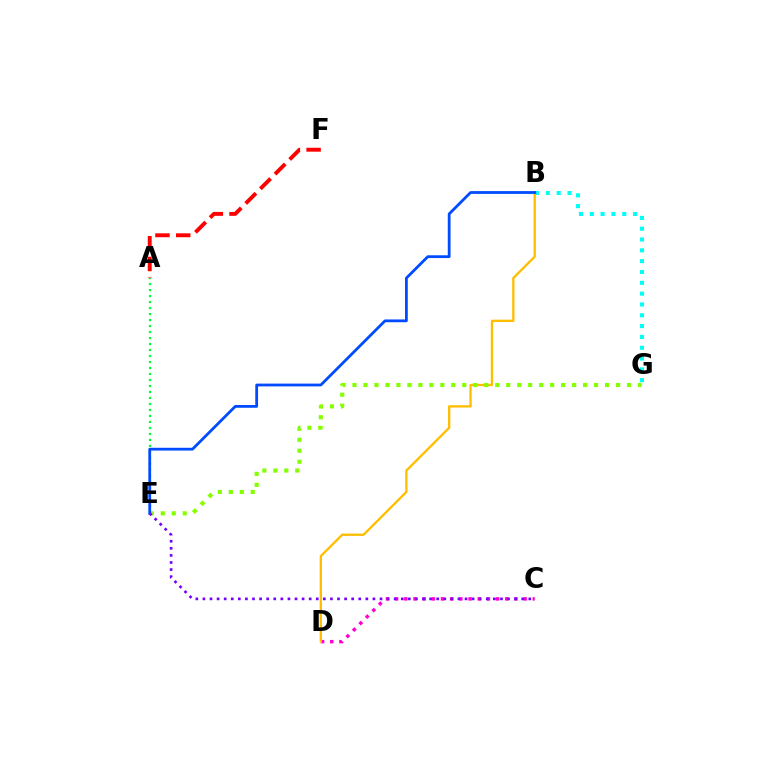{('B', 'G'): [{'color': '#00fff6', 'line_style': 'dotted', 'thickness': 2.94}], ('C', 'D'): [{'color': '#ff00cf', 'line_style': 'dotted', 'thickness': 2.49}], ('A', 'E'): [{'color': '#00ff39', 'line_style': 'dotted', 'thickness': 1.63}], ('B', 'D'): [{'color': '#ffbd00', 'line_style': 'solid', 'thickness': 1.66}], ('E', 'G'): [{'color': '#84ff00', 'line_style': 'dotted', 'thickness': 2.98}], ('B', 'E'): [{'color': '#004bff', 'line_style': 'solid', 'thickness': 2.0}], ('A', 'F'): [{'color': '#ff0000', 'line_style': 'dashed', 'thickness': 2.82}], ('C', 'E'): [{'color': '#7200ff', 'line_style': 'dotted', 'thickness': 1.92}]}